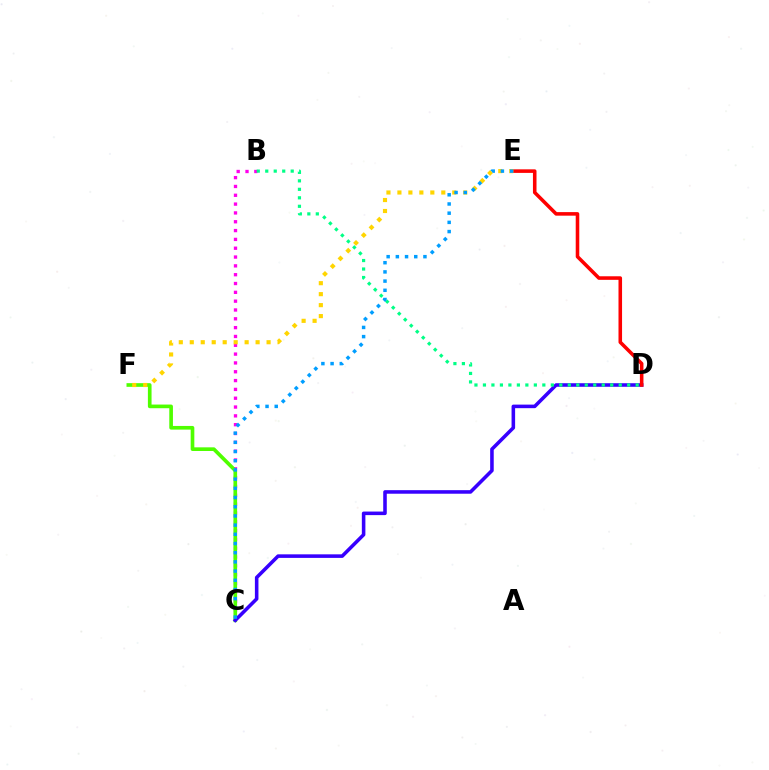{('B', 'C'): [{'color': '#ff00ed', 'line_style': 'dotted', 'thickness': 2.4}], ('C', 'F'): [{'color': '#4fff00', 'line_style': 'solid', 'thickness': 2.64}], ('C', 'D'): [{'color': '#3700ff', 'line_style': 'solid', 'thickness': 2.56}], ('B', 'D'): [{'color': '#00ff86', 'line_style': 'dotted', 'thickness': 2.31}], ('D', 'E'): [{'color': '#ff0000', 'line_style': 'solid', 'thickness': 2.56}], ('E', 'F'): [{'color': '#ffd500', 'line_style': 'dotted', 'thickness': 2.98}], ('C', 'E'): [{'color': '#009eff', 'line_style': 'dotted', 'thickness': 2.5}]}